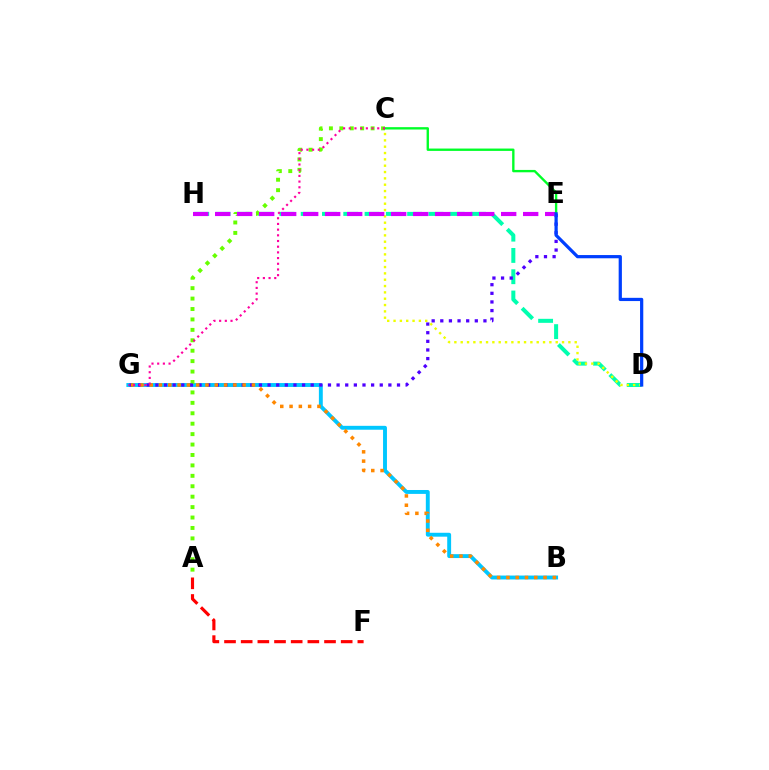{('D', 'H'): [{'color': '#00ffaf', 'line_style': 'dashed', 'thickness': 2.89}], ('B', 'G'): [{'color': '#00c7ff', 'line_style': 'solid', 'thickness': 2.81}, {'color': '#ff8800', 'line_style': 'dotted', 'thickness': 2.53}], ('A', 'C'): [{'color': '#66ff00', 'line_style': 'dotted', 'thickness': 2.83}], ('E', 'G'): [{'color': '#4f00ff', 'line_style': 'dotted', 'thickness': 2.34}], ('C', 'D'): [{'color': '#eeff00', 'line_style': 'dotted', 'thickness': 1.72}], ('A', 'F'): [{'color': '#ff0000', 'line_style': 'dashed', 'thickness': 2.26}], ('E', 'H'): [{'color': '#d600ff', 'line_style': 'dashed', 'thickness': 2.99}], ('C', 'E'): [{'color': '#00ff27', 'line_style': 'solid', 'thickness': 1.7}], ('C', 'G'): [{'color': '#ff00a0', 'line_style': 'dotted', 'thickness': 1.55}], ('D', 'E'): [{'color': '#003fff', 'line_style': 'solid', 'thickness': 2.32}]}